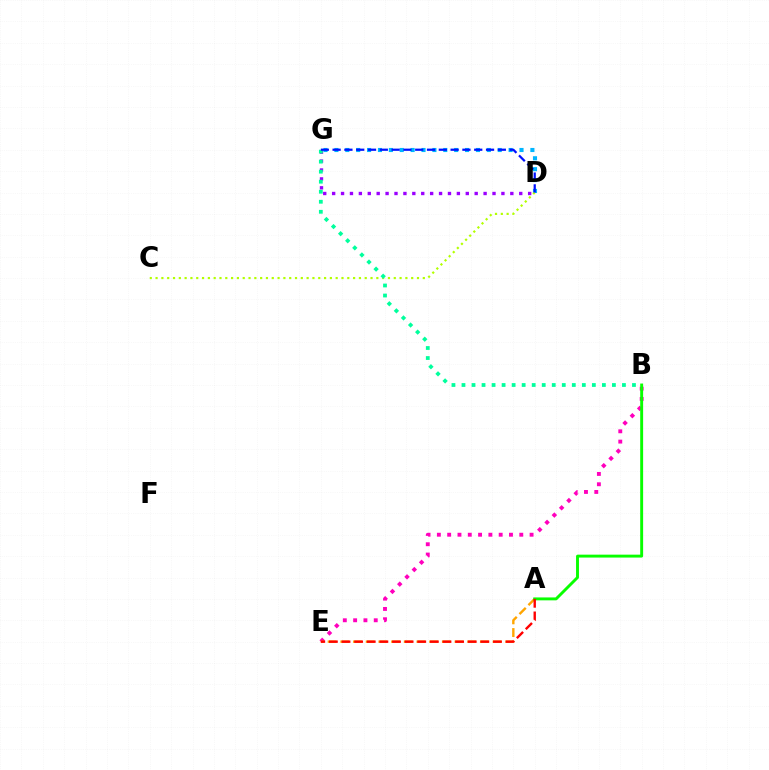{('D', 'G'): [{'color': '#9b00ff', 'line_style': 'dotted', 'thickness': 2.42}, {'color': '#00b5ff', 'line_style': 'dotted', 'thickness': 2.96}, {'color': '#0010ff', 'line_style': 'dashed', 'thickness': 1.6}], ('B', 'E'): [{'color': '#ff00bd', 'line_style': 'dotted', 'thickness': 2.8}], ('A', 'E'): [{'color': '#ffa500', 'line_style': 'dashed', 'thickness': 1.72}, {'color': '#ff0000', 'line_style': 'dashed', 'thickness': 1.71}], ('A', 'B'): [{'color': '#08ff00', 'line_style': 'solid', 'thickness': 2.09}], ('C', 'D'): [{'color': '#b3ff00', 'line_style': 'dotted', 'thickness': 1.58}], ('B', 'G'): [{'color': '#00ff9d', 'line_style': 'dotted', 'thickness': 2.72}]}